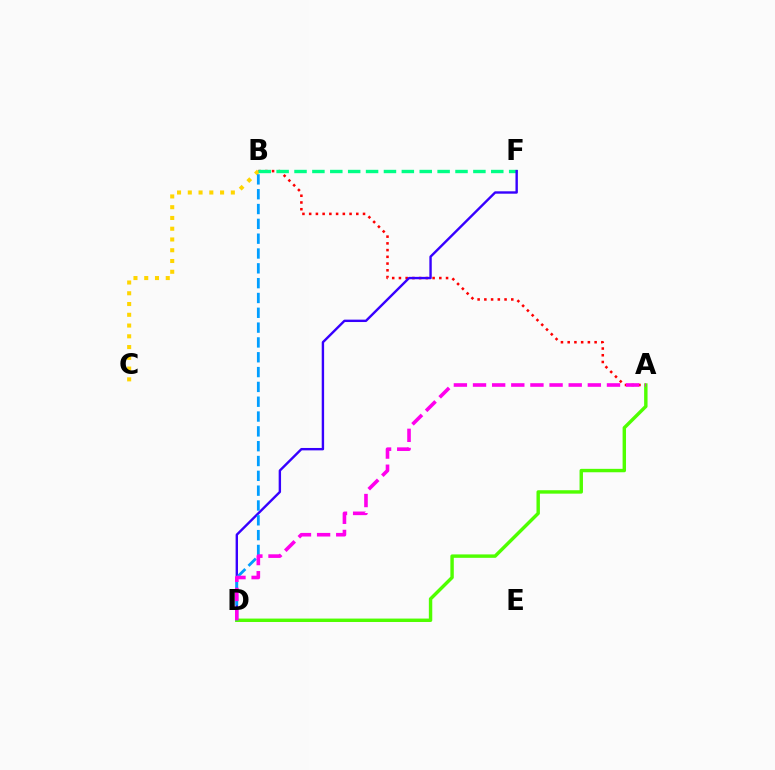{('A', 'B'): [{'color': '#ff0000', 'line_style': 'dotted', 'thickness': 1.83}], ('B', 'C'): [{'color': '#ffd500', 'line_style': 'dotted', 'thickness': 2.92}], ('B', 'F'): [{'color': '#00ff86', 'line_style': 'dashed', 'thickness': 2.43}], ('D', 'F'): [{'color': '#3700ff', 'line_style': 'solid', 'thickness': 1.72}], ('A', 'D'): [{'color': '#4fff00', 'line_style': 'solid', 'thickness': 2.46}, {'color': '#ff00ed', 'line_style': 'dashed', 'thickness': 2.6}], ('B', 'D'): [{'color': '#009eff', 'line_style': 'dashed', 'thickness': 2.01}]}